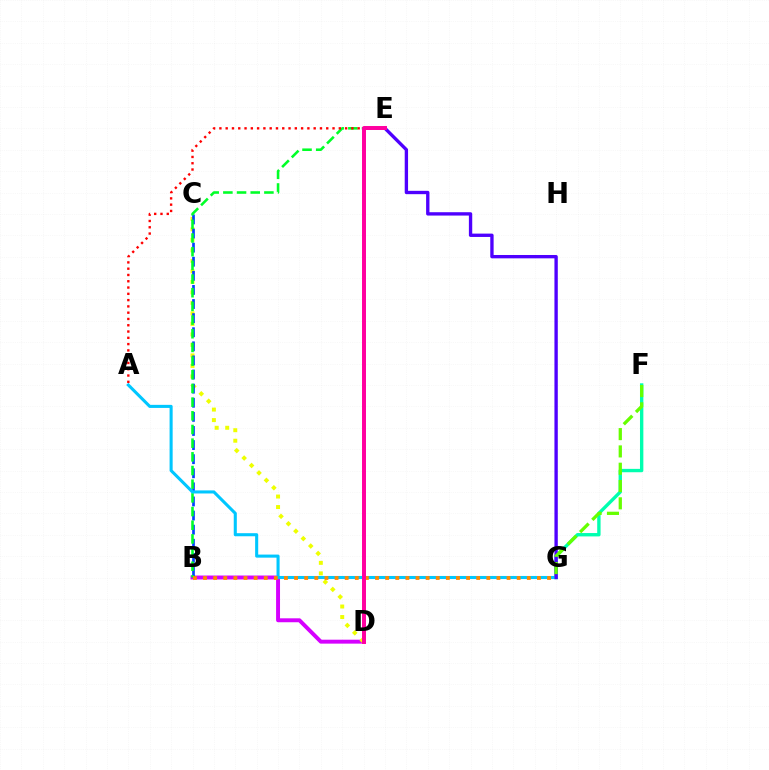{('B', 'D'): [{'color': '#d600ff', 'line_style': 'solid', 'thickness': 2.83}], ('C', 'D'): [{'color': '#eeff00', 'line_style': 'dotted', 'thickness': 2.85}], ('B', 'C'): [{'color': '#003fff', 'line_style': 'dashed', 'thickness': 1.92}], ('B', 'E'): [{'color': '#00ff27', 'line_style': 'dashed', 'thickness': 1.86}], ('A', 'G'): [{'color': '#00c7ff', 'line_style': 'solid', 'thickness': 2.21}], ('A', 'E'): [{'color': '#ff0000', 'line_style': 'dotted', 'thickness': 1.71}], ('F', 'G'): [{'color': '#00ffaf', 'line_style': 'solid', 'thickness': 2.43}, {'color': '#66ff00', 'line_style': 'dashed', 'thickness': 2.35}], ('B', 'G'): [{'color': '#ff8800', 'line_style': 'dotted', 'thickness': 2.75}], ('E', 'G'): [{'color': '#4f00ff', 'line_style': 'solid', 'thickness': 2.41}], ('D', 'E'): [{'color': '#ff00a0', 'line_style': 'solid', 'thickness': 2.86}]}